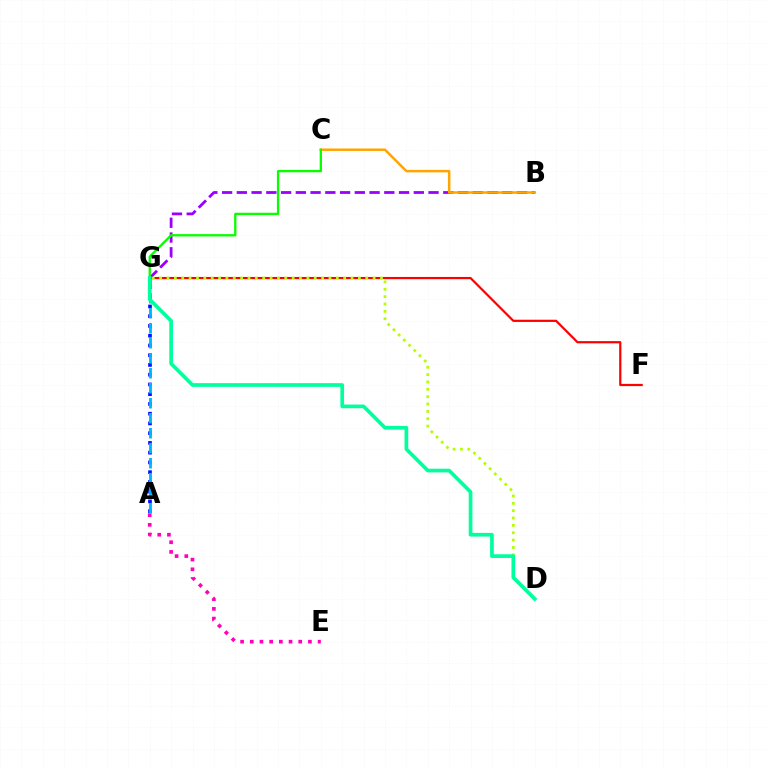{('B', 'G'): [{'color': '#9b00ff', 'line_style': 'dashed', 'thickness': 2.0}], ('A', 'E'): [{'color': '#ff00bd', 'line_style': 'dotted', 'thickness': 2.63}], ('A', 'G'): [{'color': '#0010ff', 'line_style': 'dotted', 'thickness': 2.65}, {'color': '#00b5ff', 'line_style': 'dashed', 'thickness': 2.04}], ('B', 'C'): [{'color': '#ffa500', 'line_style': 'solid', 'thickness': 1.8}], ('C', 'G'): [{'color': '#08ff00', 'line_style': 'solid', 'thickness': 1.66}], ('F', 'G'): [{'color': '#ff0000', 'line_style': 'solid', 'thickness': 1.59}], ('D', 'G'): [{'color': '#b3ff00', 'line_style': 'dotted', 'thickness': 2.0}, {'color': '#00ff9d', 'line_style': 'solid', 'thickness': 2.65}]}